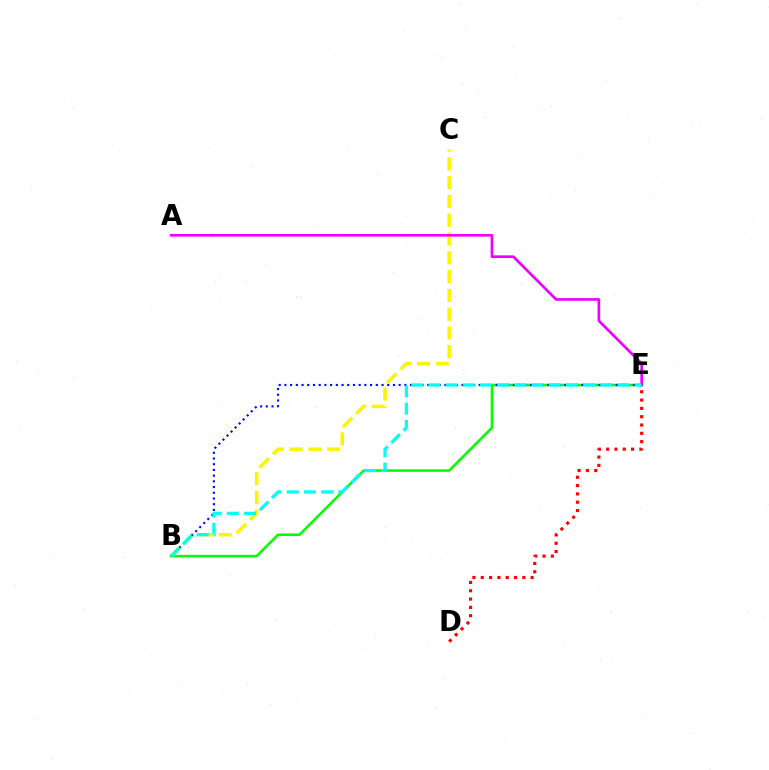{('B', 'E'): [{'color': '#08ff00', 'line_style': 'solid', 'thickness': 1.86}, {'color': '#0010ff', 'line_style': 'dotted', 'thickness': 1.55}, {'color': '#00fff6', 'line_style': 'dashed', 'thickness': 2.34}], ('B', 'C'): [{'color': '#fcf500', 'line_style': 'dashed', 'thickness': 2.55}], ('A', 'E'): [{'color': '#ee00ff', 'line_style': 'solid', 'thickness': 1.92}], ('D', 'E'): [{'color': '#ff0000', 'line_style': 'dotted', 'thickness': 2.26}]}